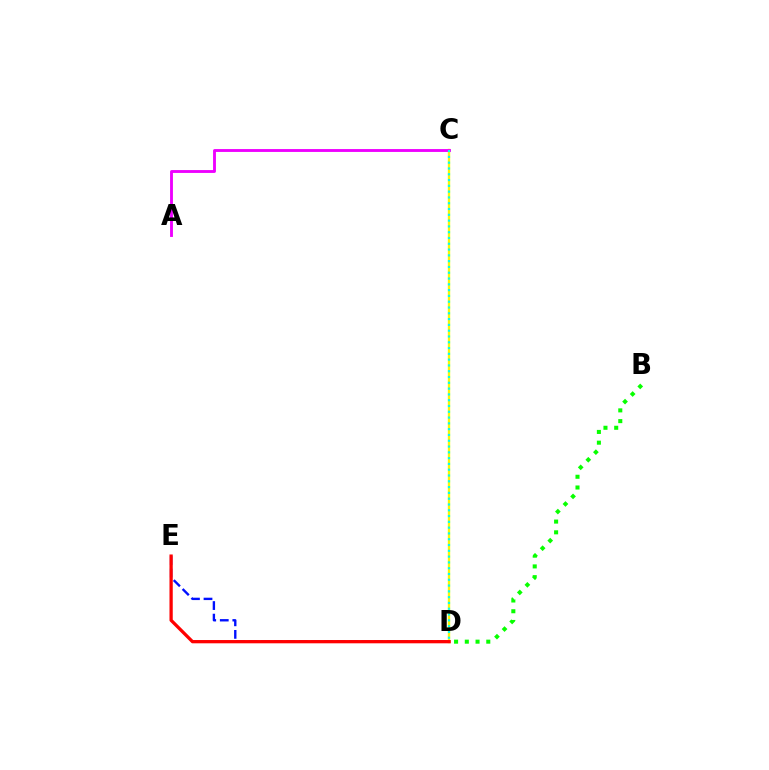{('D', 'E'): [{'color': '#0010ff', 'line_style': 'dashed', 'thickness': 1.71}, {'color': '#ff0000', 'line_style': 'solid', 'thickness': 2.36}], ('C', 'D'): [{'color': '#fcf500', 'line_style': 'solid', 'thickness': 1.71}, {'color': '#00fff6', 'line_style': 'dotted', 'thickness': 1.57}], ('A', 'C'): [{'color': '#ee00ff', 'line_style': 'solid', 'thickness': 2.06}], ('B', 'D'): [{'color': '#08ff00', 'line_style': 'dotted', 'thickness': 2.92}]}